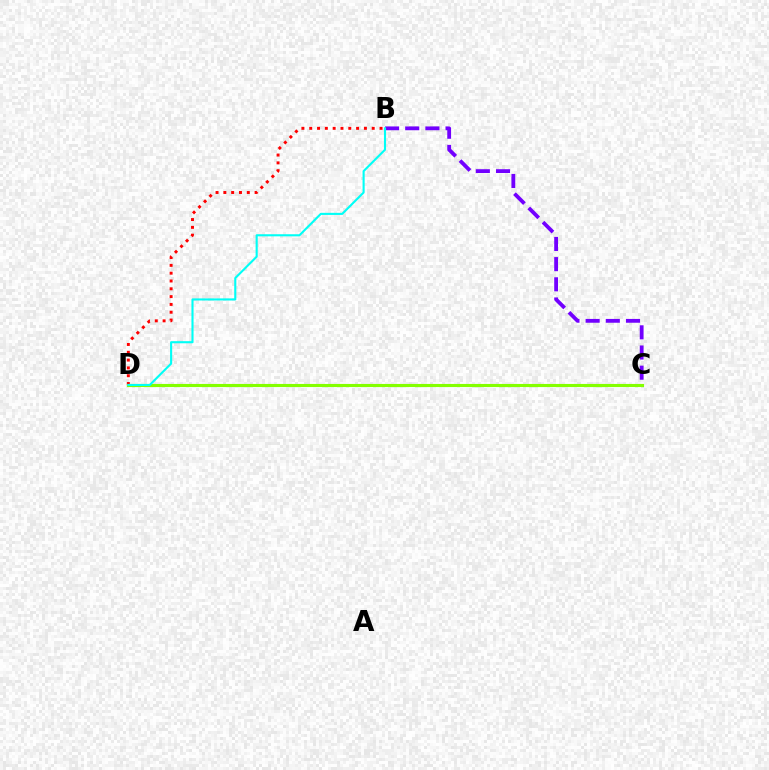{('B', 'C'): [{'color': '#7200ff', 'line_style': 'dashed', 'thickness': 2.74}], ('B', 'D'): [{'color': '#ff0000', 'line_style': 'dotted', 'thickness': 2.12}, {'color': '#00fff6', 'line_style': 'solid', 'thickness': 1.52}], ('C', 'D'): [{'color': '#84ff00', 'line_style': 'solid', 'thickness': 2.24}]}